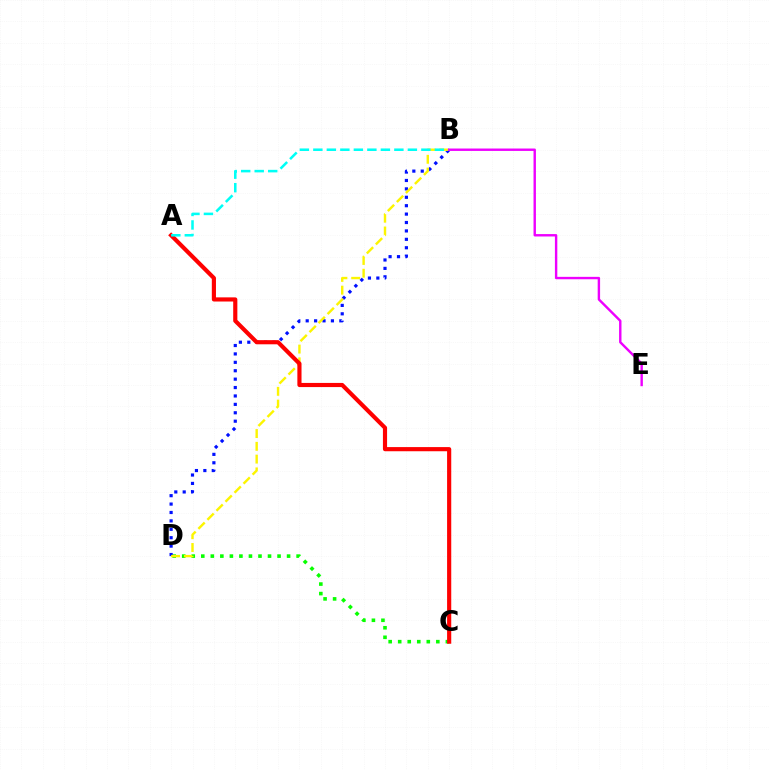{('C', 'D'): [{'color': '#08ff00', 'line_style': 'dotted', 'thickness': 2.59}], ('B', 'D'): [{'color': '#0010ff', 'line_style': 'dotted', 'thickness': 2.28}, {'color': '#fcf500', 'line_style': 'dashed', 'thickness': 1.74}], ('A', 'C'): [{'color': '#ff0000', 'line_style': 'solid', 'thickness': 2.99}], ('A', 'B'): [{'color': '#00fff6', 'line_style': 'dashed', 'thickness': 1.83}], ('B', 'E'): [{'color': '#ee00ff', 'line_style': 'solid', 'thickness': 1.73}]}